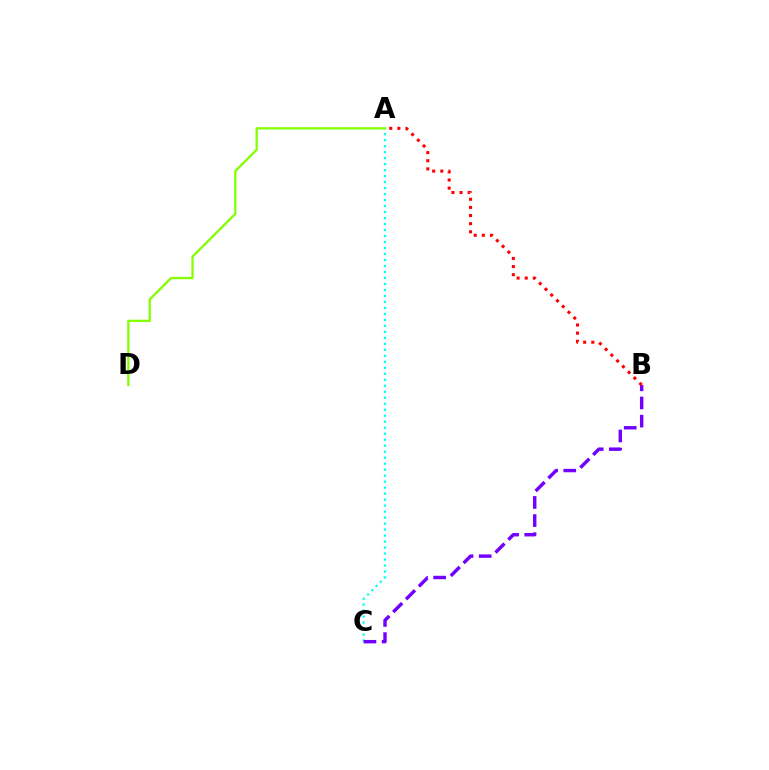{('A', 'C'): [{'color': '#00fff6', 'line_style': 'dotted', 'thickness': 1.63}], ('B', 'C'): [{'color': '#7200ff', 'line_style': 'dashed', 'thickness': 2.46}], ('A', 'B'): [{'color': '#ff0000', 'line_style': 'dotted', 'thickness': 2.21}], ('A', 'D'): [{'color': '#84ff00', 'line_style': 'solid', 'thickness': 1.65}]}